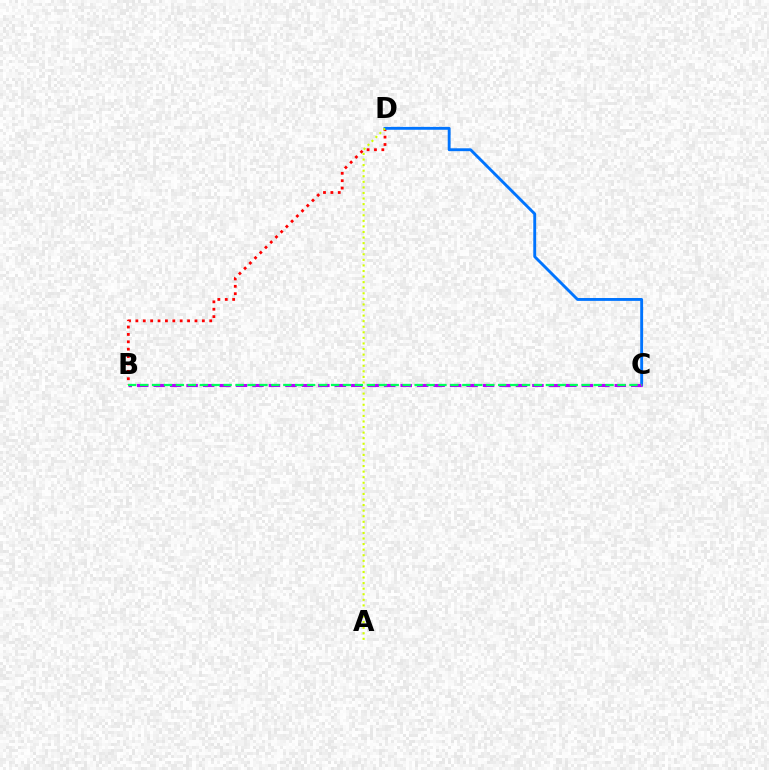{('B', 'D'): [{'color': '#ff0000', 'line_style': 'dotted', 'thickness': 2.01}], ('C', 'D'): [{'color': '#0074ff', 'line_style': 'solid', 'thickness': 2.07}], ('B', 'C'): [{'color': '#b900ff', 'line_style': 'dashed', 'thickness': 2.24}, {'color': '#00ff5c', 'line_style': 'dashed', 'thickness': 1.62}], ('A', 'D'): [{'color': '#d1ff00', 'line_style': 'dotted', 'thickness': 1.51}]}